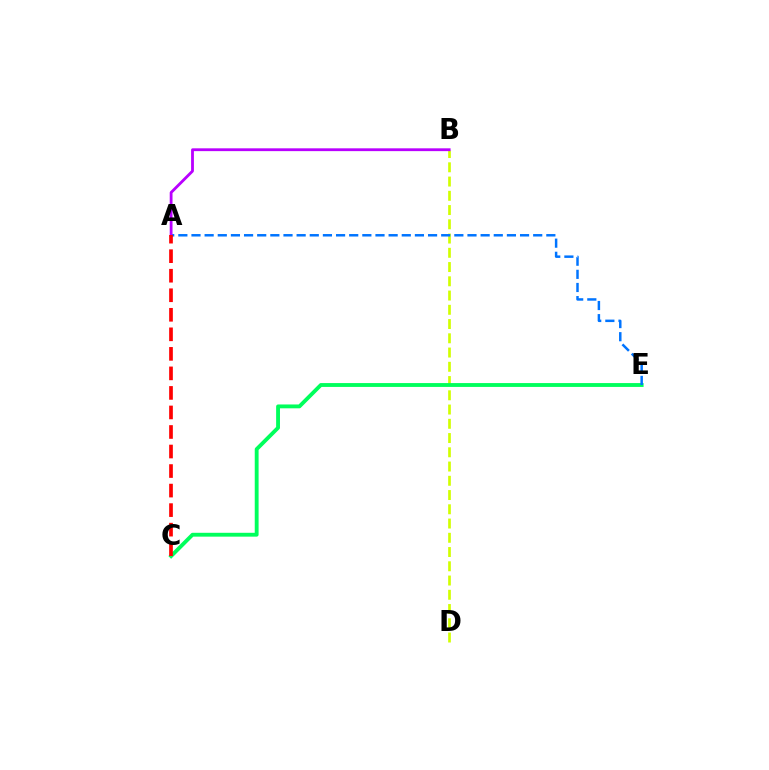{('B', 'D'): [{'color': '#d1ff00', 'line_style': 'dashed', 'thickness': 1.94}], ('C', 'E'): [{'color': '#00ff5c', 'line_style': 'solid', 'thickness': 2.77}], ('A', 'E'): [{'color': '#0074ff', 'line_style': 'dashed', 'thickness': 1.79}], ('A', 'B'): [{'color': '#b900ff', 'line_style': 'solid', 'thickness': 2.02}], ('A', 'C'): [{'color': '#ff0000', 'line_style': 'dashed', 'thickness': 2.65}]}